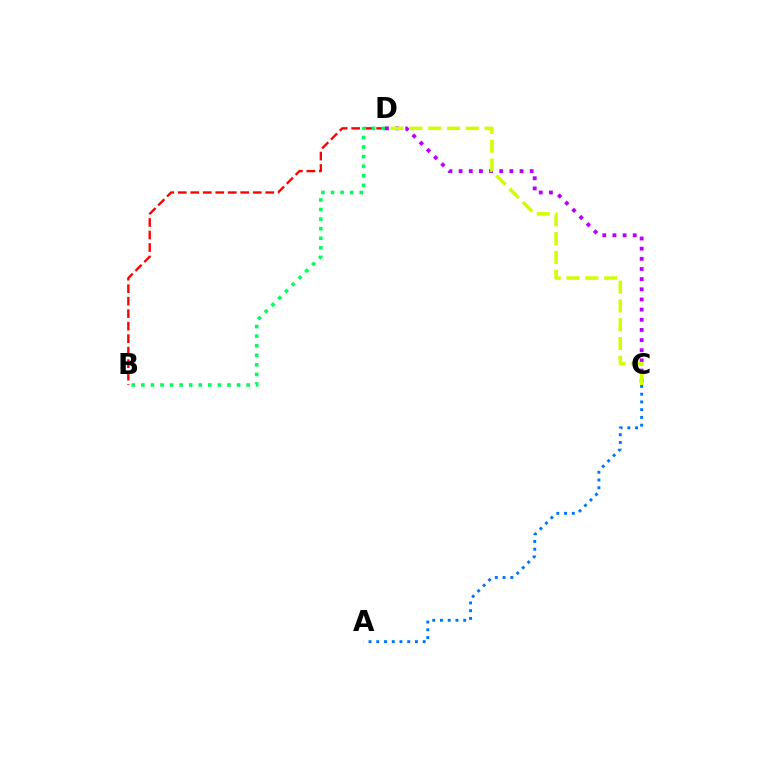{('B', 'D'): [{'color': '#ff0000', 'line_style': 'dashed', 'thickness': 1.7}, {'color': '#00ff5c', 'line_style': 'dotted', 'thickness': 2.6}], ('C', 'D'): [{'color': '#b900ff', 'line_style': 'dotted', 'thickness': 2.76}, {'color': '#d1ff00', 'line_style': 'dashed', 'thickness': 2.55}], ('A', 'C'): [{'color': '#0074ff', 'line_style': 'dotted', 'thickness': 2.1}]}